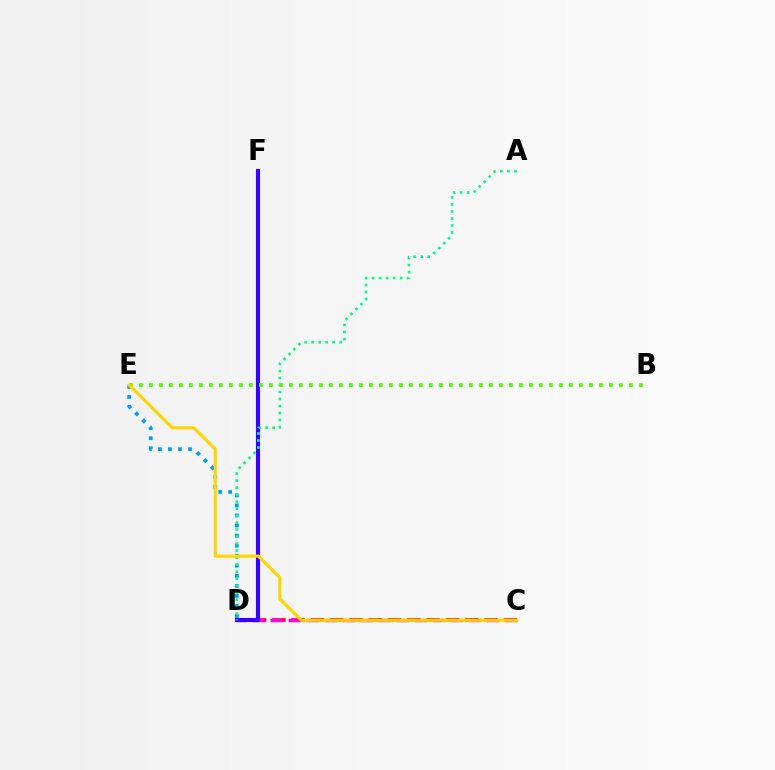{('D', 'E'): [{'color': '#009eff', 'line_style': 'dotted', 'thickness': 2.73}], ('C', 'D'): [{'color': '#ff0000', 'line_style': 'dashed', 'thickness': 2.62}, {'color': '#ff00ed', 'line_style': 'dashed', 'thickness': 2.45}], ('D', 'F'): [{'color': '#3700ff', 'line_style': 'solid', 'thickness': 2.98}], ('A', 'D'): [{'color': '#00ff86', 'line_style': 'dotted', 'thickness': 1.9}], ('B', 'E'): [{'color': '#4fff00', 'line_style': 'dotted', 'thickness': 2.72}], ('C', 'E'): [{'color': '#ffd500', 'line_style': 'solid', 'thickness': 2.25}]}